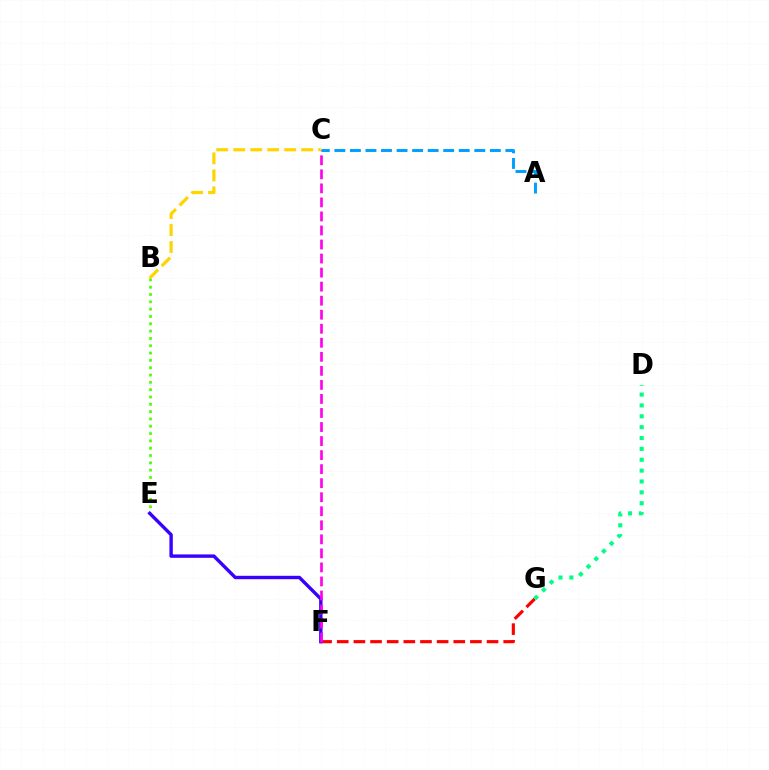{('B', 'E'): [{'color': '#4fff00', 'line_style': 'dotted', 'thickness': 1.99}], ('F', 'G'): [{'color': '#ff0000', 'line_style': 'dashed', 'thickness': 2.26}], ('E', 'F'): [{'color': '#3700ff', 'line_style': 'solid', 'thickness': 2.44}], ('C', 'F'): [{'color': '#ff00ed', 'line_style': 'dashed', 'thickness': 1.91}], ('A', 'C'): [{'color': '#009eff', 'line_style': 'dashed', 'thickness': 2.11}], ('D', 'G'): [{'color': '#00ff86', 'line_style': 'dotted', 'thickness': 2.95}], ('B', 'C'): [{'color': '#ffd500', 'line_style': 'dashed', 'thickness': 2.31}]}